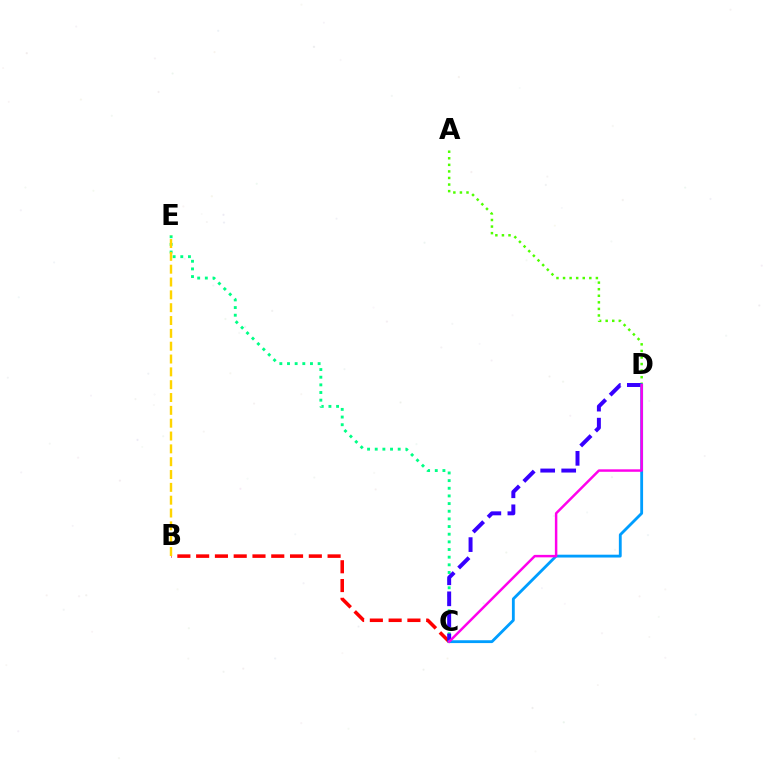{('C', 'E'): [{'color': '#00ff86', 'line_style': 'dotted', 'thickness': 2.08}], ('A', 'D'): [{'color': '#4fff00', 'line_style': 'dotted', 'thickness': 1.78}], ('B', 'C'): [{'color': '#ff0000', 'line_style': 'dashed', 'thickness': 2.55}], ('C', 'D'): [{'color': '#3700ff', 'line_style': 'dashed', 'thickness': 2.86}, {'color': '#009eff', 'line_style': 'solid', 'thickness': 2.04}, {'color': '#ff00ed', 'line_style': 'solid', 'thickness': 1.78}], ('B', 'E'): [{'color': '#ffd500', 'line_style': 'dashed', 'thickness': 1.74}]}